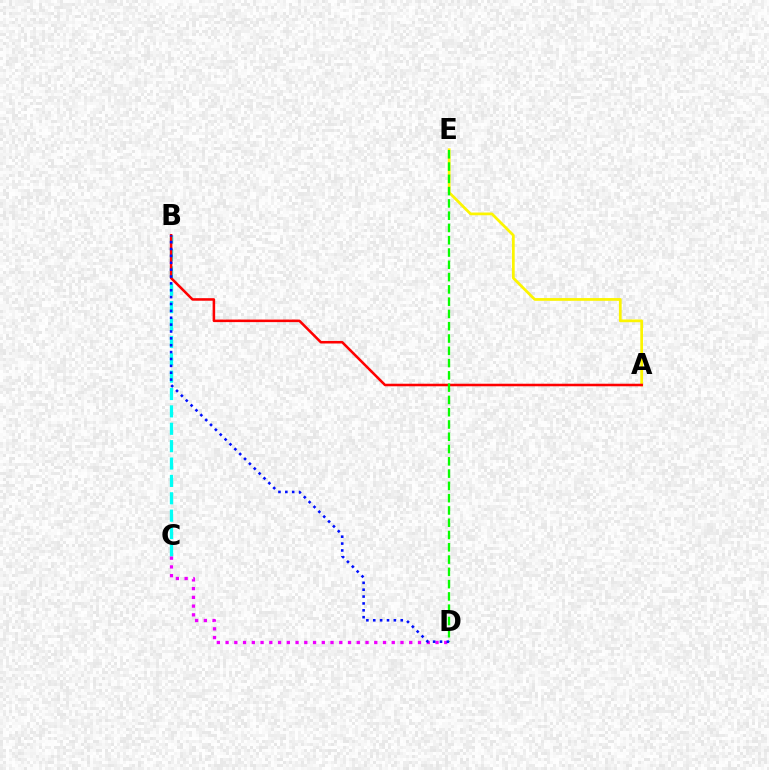{('B', 'C'): [{'color': '#00fff6', 'line_style': 'dashed', 'thickness': 2.36}], ('A', 'E'): [{'color': '#fcf500', 'line_style': 'solid', 'thickness': 1.98}], ('A', 'B'): [{'color': '#ff0000', 'line_style': 'solid', 'thickness': 1.83}], ('D', 'E'): [{'color': '#08ff00', 'line_style': 'dashed', 'thickness': 1.67}], ('C', 'D'): [{'color': '#ee00ff', 'line_style': 'dotted', 'thickness': 2.38}], ('B', 'D'): [{'color': '#0010ff', 'line_style': 'dotted', 'thickness': 1.87}]}